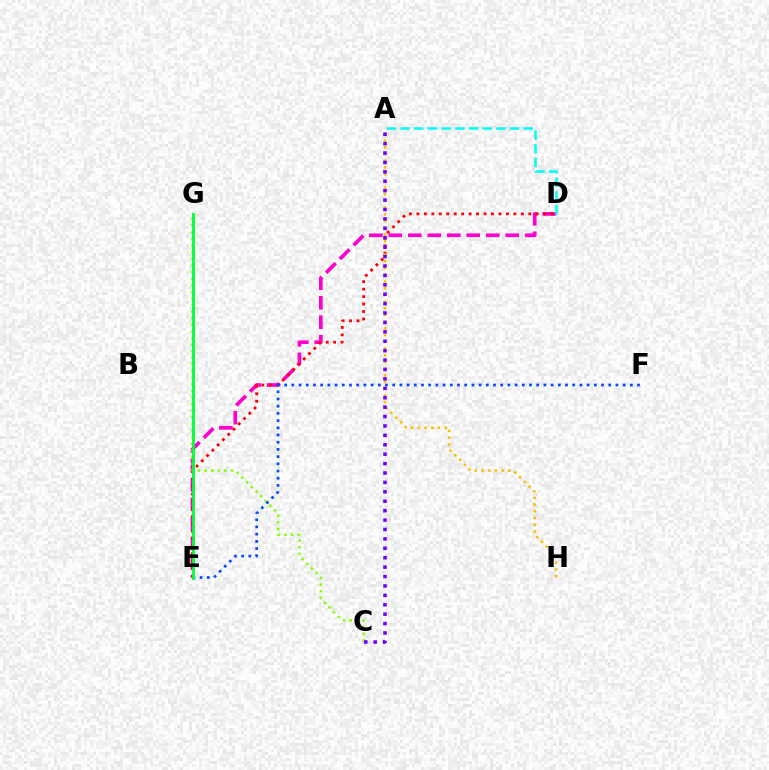{('D', 'E'): [{'color': '#ff00cf', 'line_style': 'dashed', 'thickness': 2.65}, {'color': '#ff0000', 'line_style': 'dotted', 'thickness': 2.03}], ('A', 'D'): [{'color': '#00fff6', 'line_style': 'dashed', 'thickness': 1.86}], ('C', 'G'): [{'color': '#84ff00', 'line_style': 'dotted', 'thickness': 1.8}], ('A', 'H'): [{'color': '#ffbd00', 'line_style': 'dotted', 'thickness': 1.82}], ('E', 'F'): [{'color': '#004bff', 'line_style': 'dotted', 'thickness': 1.96}], ('A', 'C'): [{'color': '#7200ff', 'line_style': 'dotted', 'thickness': 2.56}], ('E', 'G'): [{'color': '#00ff39', 'line_style': 'solid', 'thickness': 2.01}]}